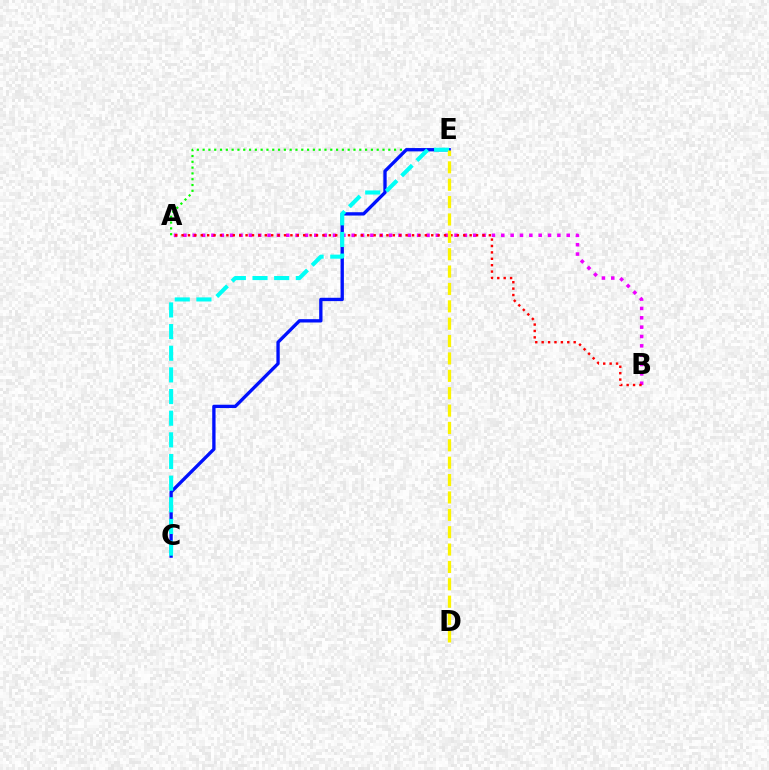{('A', 'B'): [{'color': '#ee00ff', 'line_style': 'dotted', 'thickness': 2.54}, {'color': '#ff0000', 'line_style': 'dotted', 'thickness': 1.74}], ('A', 'E'): [{'color': '#08ff00', 'line_style': 'dotted', 'thickness': 1.58}], ('C', 'E'): [{'color': '#0010ff', 'line_style': 'solid', 'thickness': 2.39}, {'color': '#00fff6', 'line_style': 'dashed', 'thickness': 2.94}], ('D', 'E'): [{'color': '#fcf500', 'line_style': 'dashed', 'thickness': 2.36}]}